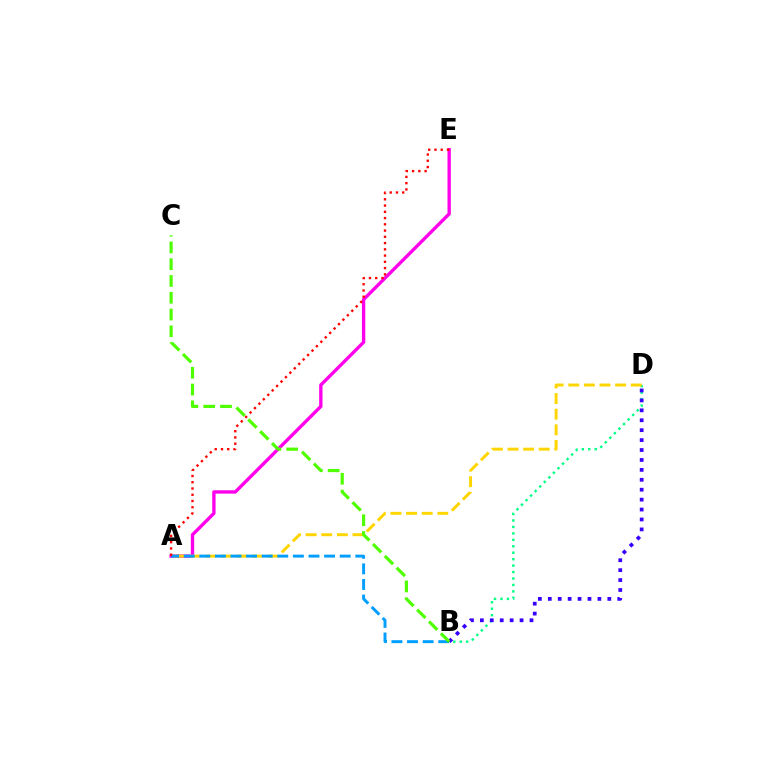{('B', 'D'): [{'color': '#00ff86', 'line_style': 'dotted', 'thickness': 1.75}, {'color': '#3700ff', 'line_style': 'dotted', 'thickness': 2.7}], ('A', 'E'): [{'color': '#ff00ed', 'line_style': 'solid', 'thickness': 2.41}, {'color': '#ff0000', 'line_style': 'dotted', 'thickness': 1.7}], ('A', 'D'): [{'color': '#ffd500', 'line_style': 'dashed', 'thickness': 2.12}], ('A', 'B'): [{'color': '#009eff', 'line_style': 'dashed', 'thickness': 2.12}], ('B', 'C'): [{'color': '#4fff00', 'line_style': 'dashed', 'thickness': 2.28}]}